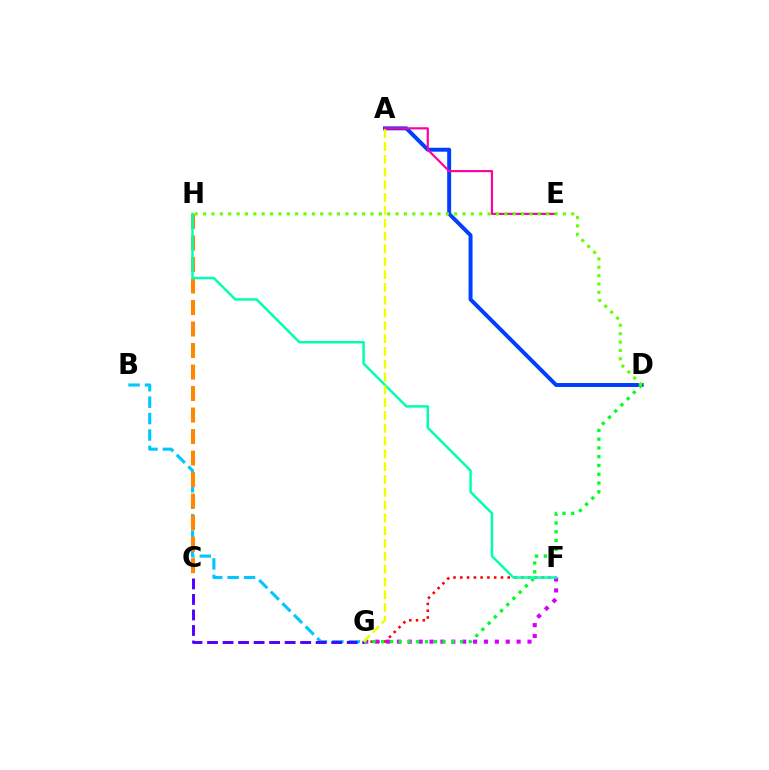{('F', 'G'): [{'color': '#ff0000', 'line_style': 'dotted', 'thickness': 1.84}, {'color': '#d600ff', 'line_style': 'dotted', 'thickness': 2.96}], ('A', 'D'): [{'color': '#003fff', 'line_style': 'solid', 'thickness': 2.84}], ('D', 'G'): [{'color': '#00ff27', 'line_style': 'dotted', 'thickness': 2.38}], ('B', 'G'): [{'color': '#00c7ff', 'line_style': 'dashed', 'thickness': 2.23}], ('C', 'G'): [{'color': '#4f00ff', 'line_style': 'dashed', 'thickness': 2.11}], ('A', 'E'): [{'color': '#ff00a0', 'line_style': 'solid', 'thickness': 1.55}], ('C', 'H'): [{'color': '#ff8800', 'line_style': 'dashed', 'thickness': 2.92}], ('F', 'H'): [{'color': '#00ffaf', 'line_style': 'solid', 'thickness': 1.78}], ('D', 'H'): [{'color': '#66ff00', 'line_style': 'dotted', 'thickness': 2.27}], ('A', 'G'): [{'color': '#eeff00', 'line_style': 'dashed', 'thickness': 1.74}]}